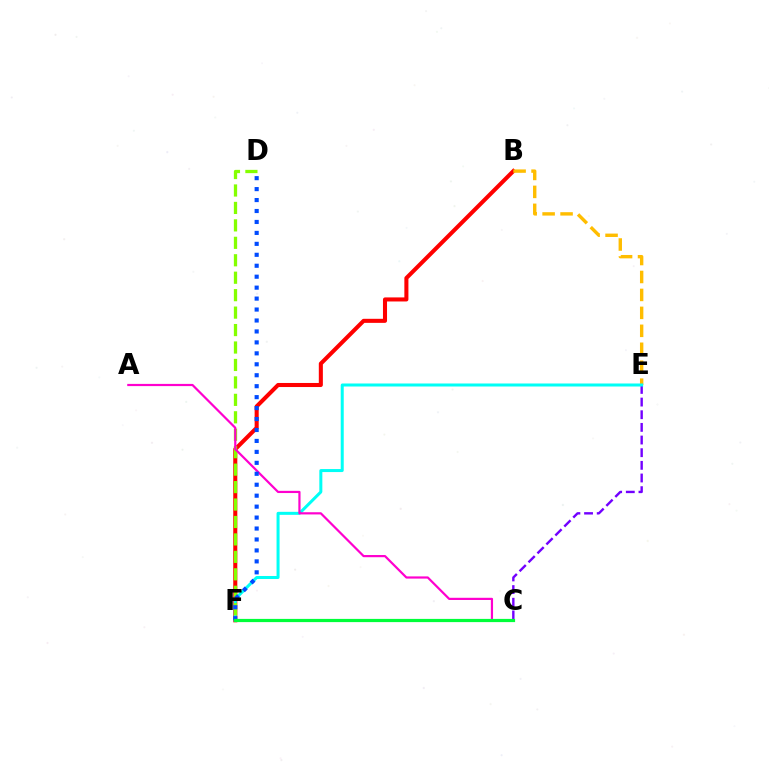{('B', 'F'): [{'color': '#ff0000', 'line_style': 'solid', 'thickness': 2.92}], ('B', 'E'): [{'color': '#ffbd00', 'line_style': 'dashed', 'thickness': 2.44}], ('C', 'E'): [{'color': '#7200ff', 'line_style': 'dashed', 'thickness': 1.72}], ('E', 'F'): [{'color': '#00fff6', 'line_style': 'solid', 'thickness': 2.17}], ('D', 'F'): [{'color': '#84ff00', 'line_style': 'dashed', 'thickness': 2.37}, {'color': '#004bff', 'line_style': 'dotted', 'thickness': 2.97}], ('A', 'C'): [{'color': '#ff00cf', 'line_style': 'solid', 'thickness': 1.58}], ('C', 'F'): [{'color': '#00ff39', 'line_style': 'solid', 'thickness': 2.31}]}